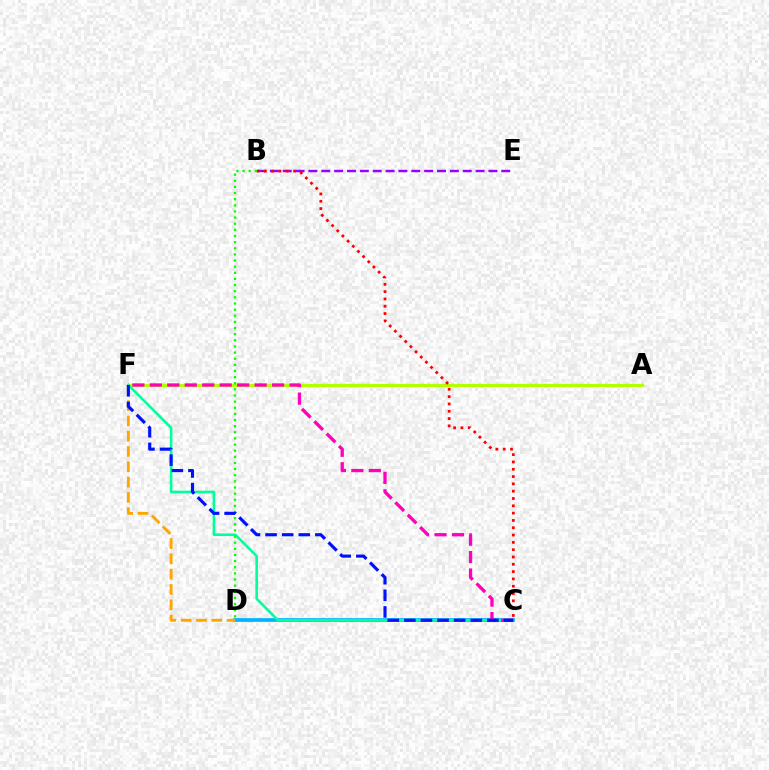{('C', 'D'): [{'color': '#00b5ff', 'line_style': 'solid', 'thickness': 2.66}], ('B', 'E'): [{'color': '#9b00ff', 'line_style': 'dashed', 'thickness': 1.75}], ('A', 'F'): [{'color': '#b3ff00', 'line_style': 'solid', 'thickness': 2.33}], ('D', 'F'): [{'color': '#ffa500', 'line_style': 'dashed', 'thickness': 2.08}], ('C', 'F'): [{'color': '#00ff9d', 'line_style': 'solid', 'thickness': 1.87}, {'color': '#ff00bd', 'line_style': 'dashed', 'thickness': 2.37}, {'color': '#0010ff', 'line_style': 'dashed', 'thickness': 2.26}], ('B', 'C'): [{'color': '#ff0000', 'line_style': 'dotted', 'thickness': 1.99}], ('B', 'D'): [{'color': '#08ff00', 'line_style': 'dotted', 'thickness': 1.67}]}